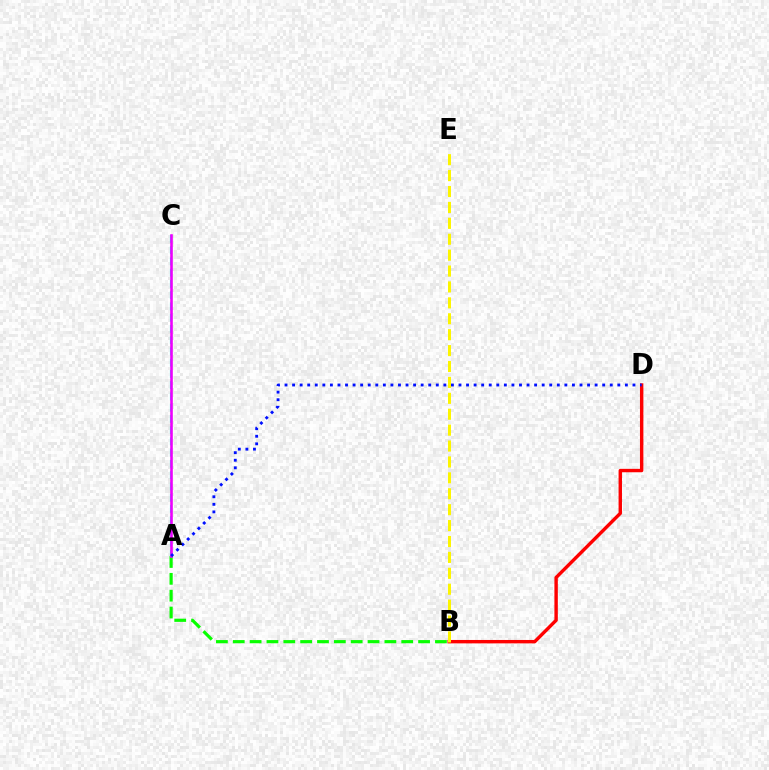{('A', 'B'): [{'color': '#08ff00', 'line_style': 'dashed', 'thickness': 2.29}], ('A', 'C'): [{'color': '#00fff6', 'line_style': 'dashed', 'thickness': 1.53}, {'color': '#ee00ff', 'line_style': 'solid', 'thickness': 1.87}], ('B', 'D'): [{'color': '#ff0000', 'line_style': 'solid', 'thickness': 2.45}], ('B', 'E'): [{'color': '#fcf500', 'line_style': 'dashed', 'thickness': 2.16}], ('A', 'D'): [{'color': '#0010ff', 'line_style': 'dotted', 'thickness': 2.06}]}